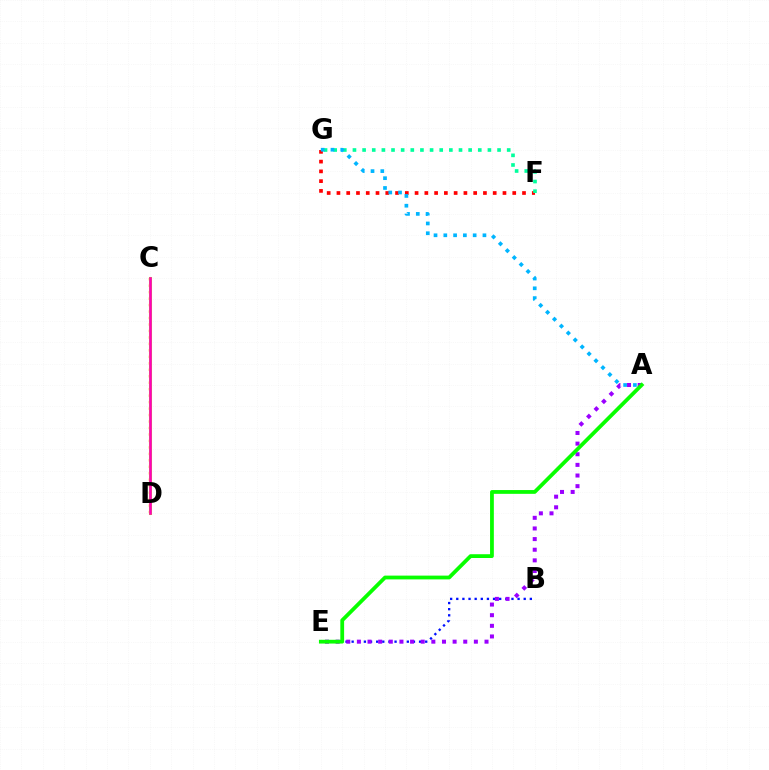{('C', 'D'): [{'color': '#ffa500', 'line_style': 'dotted', 'thickness': 1.76}, {'color': '#b3ff00', 'line_style': 'solid', 'thickness': 2.2}, {'color': '#ff00bd', 'line_style': 'solid', 'thickness': 1.88}], ('B', 'E'): [{'color': '#0010ff', 'line_style': 'dotted', 'thickness': 1.67}], ('F', 'G'): [{'color': '#ff0000', 'line_style': 'dotted', 'thickness': 2.65}, {'color': '#00ff9d', 'line_style': 'dotted', 'thickness': 2.62}], ('A', 'E'): [{'color': '#9b00ff', 'line_style': 'dotted', 'thickness': 2.89}, {'color': '#08ff00', 'line_style': 'solid', 'thickness': 2.72}], ('A', 'G'): [{'color': '#00b5ff', 'line_style': 'dotted', 'thickness': 2.66}]}